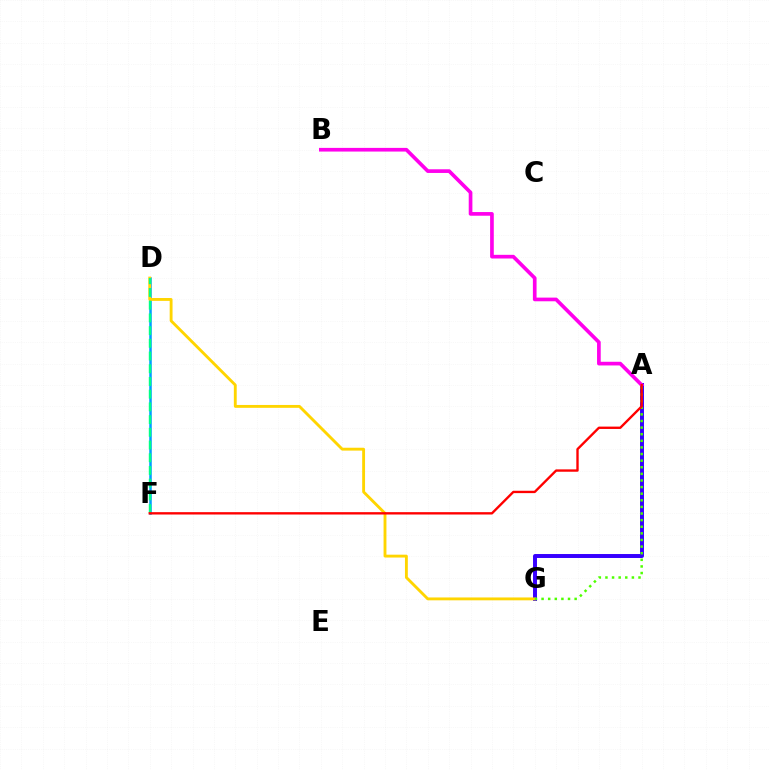{('A', 'G'): [{'color': '#3700ff', 'line_style': 'solid', 'thickness': 2.85}, {'color': '#4fff00', 'line_style': 'dotted', 'thickness': 1.8}], ('D', 'F'): [{'color': '#009eff', 'line_style': 'solid', 'thickness': 1.82}, {'color': '#00ff86', 'line_style': 'dashed', 'thickness': 1.73}], ('D', 'G'): [{'color': '#ffd500', 'line_style': 'solid', 'thickness': 2.06}], ('A', 'B'): [{'color': '#ff00ed', 'line_style': 'solid', 'thickness': 2.64}], ('A', 'F'): [{'color': '#ff0000', 'line_style': 'solid', 'thickness': 1.7}]}